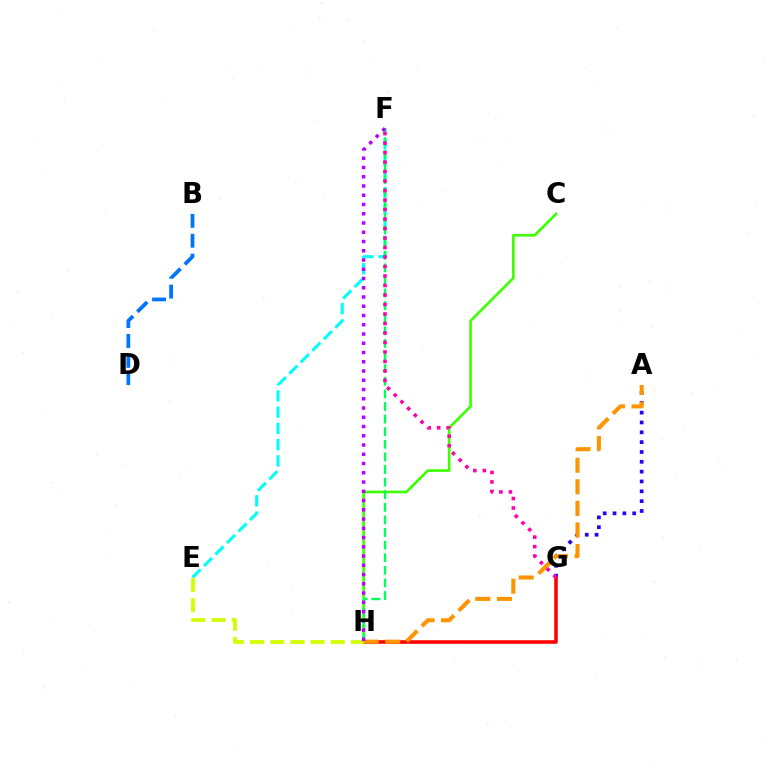{('A', 'G'): [{'color': '#2500ff', 'line_style': 'dotted', 'thickness': 2.67}], ('C', 'H'): [{'color': '#3dff00', 'line_style': 'solid', 'thickness': 1.89}], ('G', 'H'): [{'color': '#ff0000', 'line_style': 'solid', 'thickness': 2.57}], ('E', 'F'): [{'color': '#00fff6', 'line_style': 'dashed', 'thickness': 2.21}], ('F', 'H'): [{'color': '#00ff5c', 'line_style': 'dashed', 'thickness': 1.71}, {'color': '#b900ff', 'line_style': 'dotted', 'thickness': 2.51}], ('E', 'H'): [{'color': '#d1ff00', 'line_style': 'dashed', 'thickness': 2.74}], ('A', 'H'): [{'color': '#ff9400', 'line_style': 'dashed', 'thickness': 2.93}], ('F', 'G'): [{'color': '#ff00ac', 'line_style': 'dotted', 'thickness': 2.58}], ('B', 'D'): [{'color': '#0074ff', 'line_style': 'dashed', 'thickness': 2.7}]}